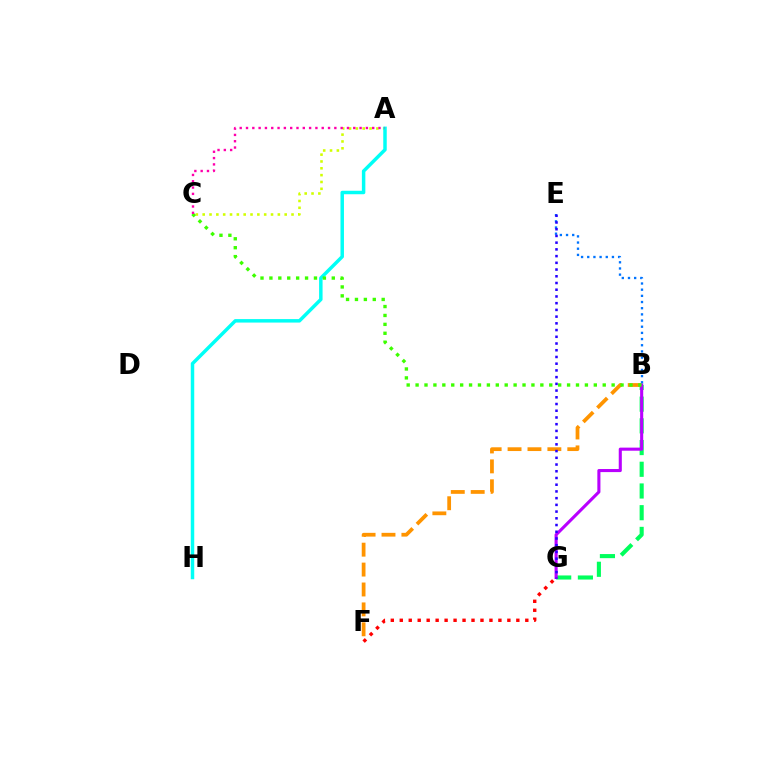{('B', 'G'): [{'color': '#00ff5c', 'line_style': 'dashed', 'thickness': 2.95}, {'color': '#b900ff', 'line_style': 'solid', 'thickness': 2.22}], ('B', 'F'): [{'color': '#ff9400', 'line_style': 'dashed', 'thickness': 2.7}], ('B', 'E'): [{'color': '#0074ff', 'line_style': 'dotted', 'thickness': 1.68}], ('F', 'G'): [{'color': '#ff0000', 'line_style': 'dotted', 'thickness': 2.44}], ('A', 'C'): [{'color': '#d1ff00', 'line_style': 'dotted', 'thickness': 1.86}, {'color': '#ff00ac', 'line_style': 'dotted', 'thickness': 1.71}], ('E', 'G'): [{'color': '#2500ff', 'line_style': 'dotted', 'thickness': 1.83}], ('A', 'H'): [{'color': '#00fff6', 'line_style': 'solid', 'thickness': 2.5}], ('B', 'C'): [{'color': '#3dff00', 'line_style': 'dotted', 'thickness': 2.42}]}